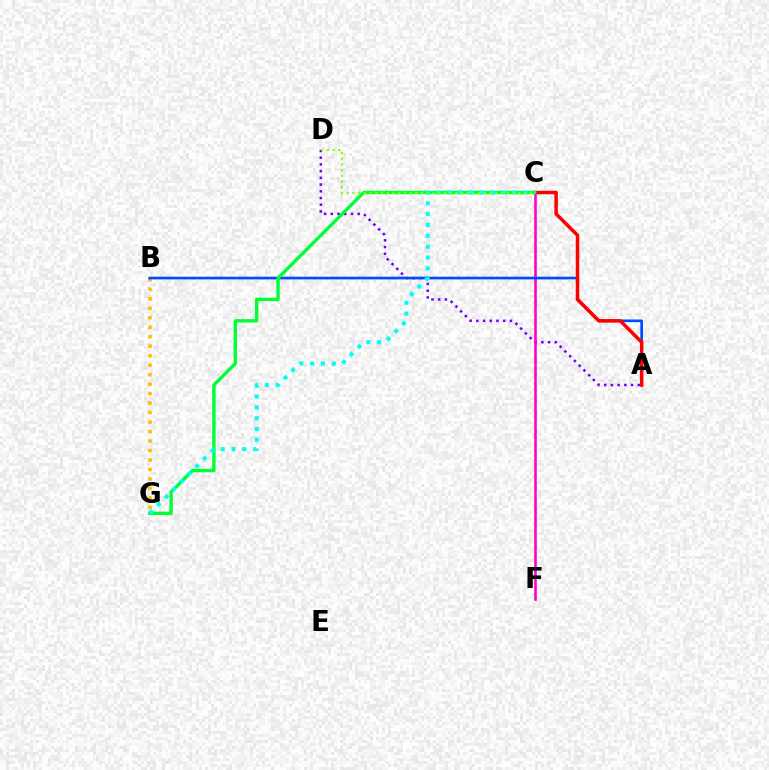{('A', 'D'): [{'color': '#7200ff', 'line_style': 'dotted', 'thickness': 1.82}], ('C', 'F'): [{'color': '#ff00cf', 'line_style': 'solid', 'thickness': 1.89}], ('B', 'G'): [{'color': '#ffbd00', 'line_style': 'dotted', 'thickness': 2.58}], ('A', 'B'): [{'color': '#004bff', 'line_style': 'solid', 'thickness': 1.93}], ('A', 'C'): [{'color': '#ff0000', 'line_style': 'solid', 'thickness': 2.51}], ('C', 'G'): [{'color': '#00ff39', 'line_style': 'solid', 'thickness': 2.44}, {'color': '#00fff6', 'line_style': 'dotted', 'thickness': 2.94}], ('C', 'D'): [{'color': '#84ff00', 'line_style': 'dotted', 'thickness': 1.55}]}